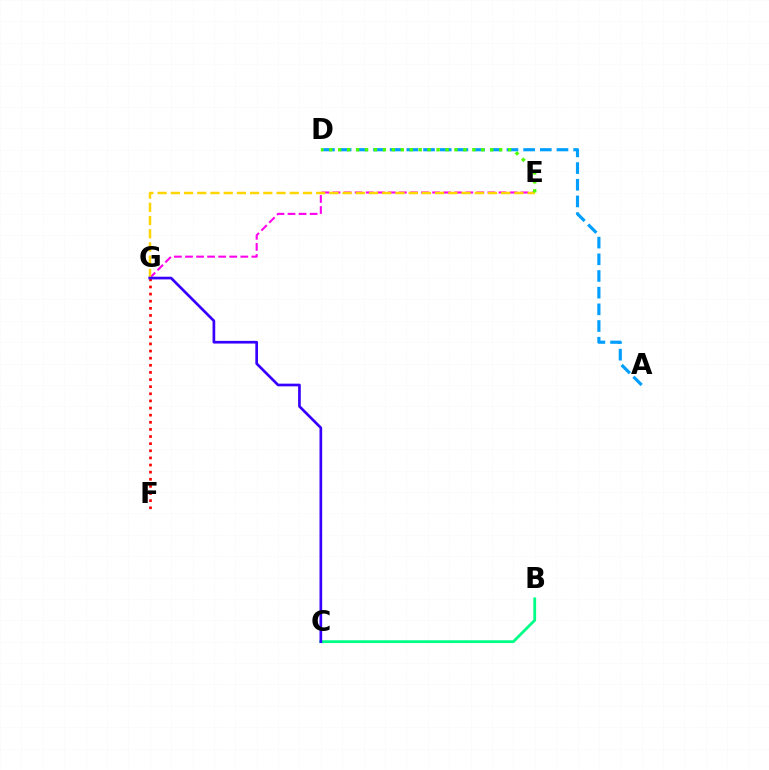{('E', 'G'): [{'color': '#ff00ed', 'line_style': 'dashed', 'thickness': 1.5}, {'color': '#ffd500', 'line_style': 'dashed', 'thickness': 1.8}], ('A', 'D'): [{'color': '#009eff', 'line_style': 'dashed', 'thickness': 2.27}], ('B', 'C'): [{'color': '#00ff86', 'line_style': 'solid', 'thickness': 2.02}], ('D', 'E'): [{'color': '#4fff00', 'line_style': 'dotted', 'thickness': 2.43}], ('F', 'G'): [{'color': '#ff0000', 'line_style': 'dotted', 'thickness': 1.94}], ('C', 'G'): [{'color': '#3700ff', 'line_style': 'solid', 'thickness': 1.93}]}